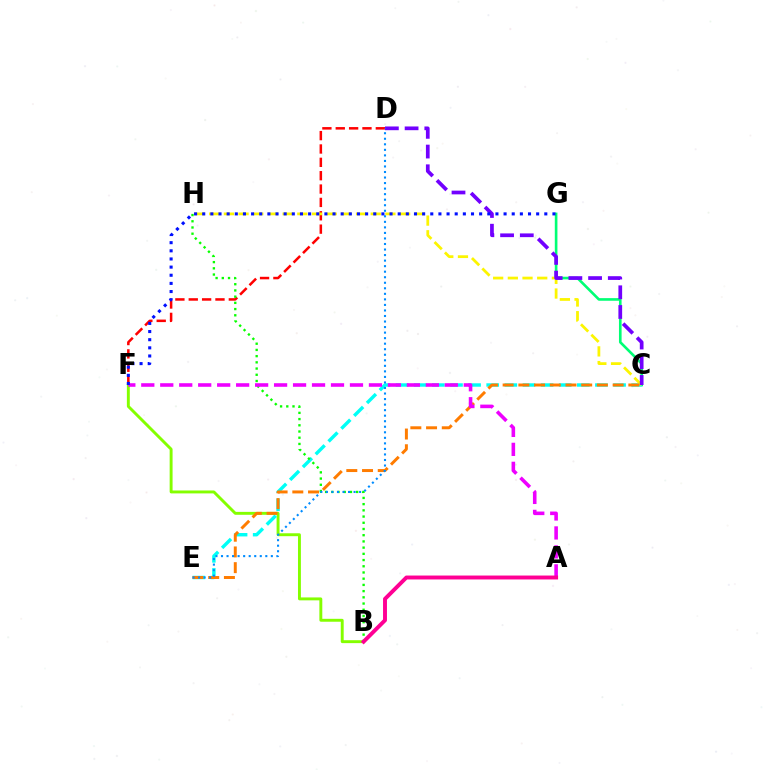{('C', 'G'): [{'color': '#00ff74', 'line_style': 'solid', 'thickness': 1.9}], ('D', 'F'): [{'color': '#ff0000', 'line_style': 'dashed', 'thickness': 1.81}], ('B', 'F'): [{'color': '#84ff00', 'line_style': 'solid', 'thickness': 2.1}], ('C', 'E'): [{'color': '#00fff6', 'line_style': 'dashed', 'thickness': 2.46}, {'color': '#ff7c00', 'line_style': 'dashed', 'thickness': 2.13}], ('B', 'H'): [{'color': '#08ff00', 'line_style': 'dotted', 'thickness': 1.69}], ('C', 'H'): [{'color': '#fcf500', 'line_style': 'dashed', 'thickness': 1.99}], ('C', 'D'): [{'color': '#7200ff', 'line_style': 'dashed', 'thickness': 2.68}], ('D', 'E'): [{'color': '#008cff', 'line_style': 'dotted', 'thickness': 1.5}], ('A', 'F'): [{'color': '#ee00ff', 'line_style': 'dashed', 'thickness': 2.58}], ('A', 'B'): [{'color': '#ff0094', 'line_style': 'solid', 'thickness': 2.82}], ('F', 'G'): [{'color': '#0010ff', 'line_style': 'dotted', 'thickness': 2.21}]}